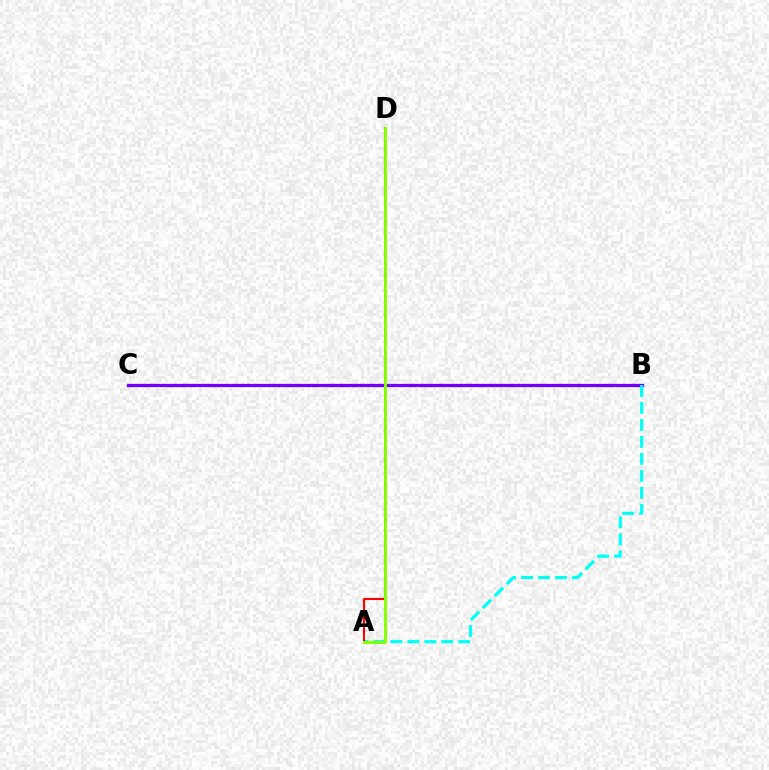{('B', 'C'): [{'color': '#7200ff', 'line_style': 'solid', 'thickness': 2.35}], ('A', 'B'): [{'color': '#00fff6', 'line_style': 'dashed', 'thickness': 2.31}], ('A', 'D'): [{'color': '#ff0000', 'line_style': 'solid', 'thickness': 1.51}, {'color': '#84ff00', 'line_style': 'solid', 'thickness': 2.09}]}